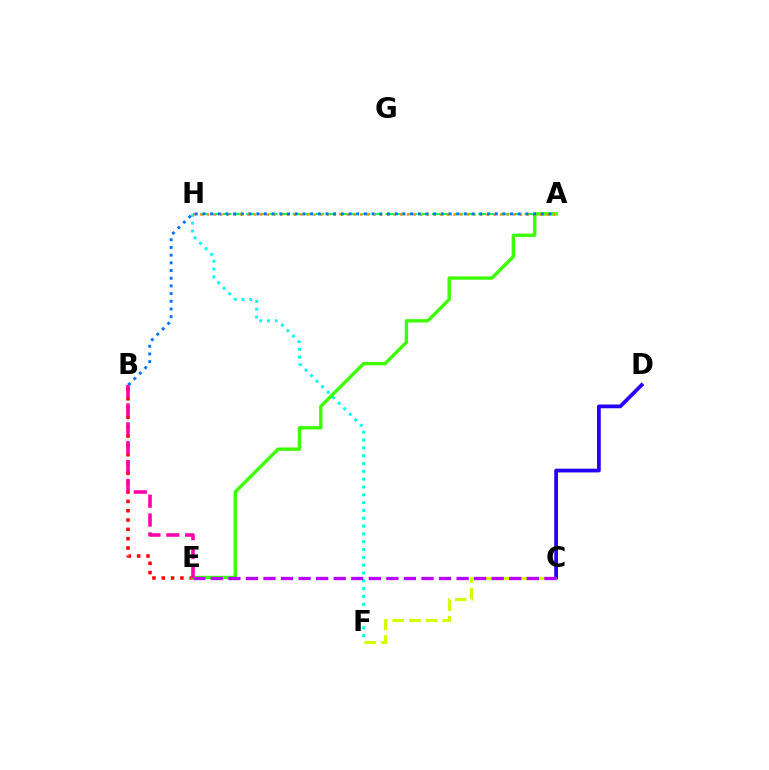{('B', 'E'): [{'color': '#ff0000', 'line_style': 'dotted', 'thickness': 2.53}, {'color': '#ff00ac', 'line_style': 'dashed', 'thickness': 2.56}], ('A', 'H'): [{'color': '#00ff5c', 'line_style': 'dashed', 'thickness': 1.58}, {'color': '#ff9400', 'line_style': 'dotted', 'thickness': 1.81}], ('F', 'H'): [{'color': '#00fff6', 'line_style': 'dotted', 'thickness': 2.12}], ('A', 'E'): [{'color': '#3dff00', 'line_style': 'solid', 'thickness': 2.43}], ('A', 'B'): [{'color': '#0074ff', 'line_style': 'dotted', 'thickness': 2.09}], ('C', 'D'): [{'color': '#2500ff', 'line_style': 'solid', 'thickness': 2.69}], ('C', 'F'): [{'color': '#d1ff00', 'line_style': 'dashed', 'thickness': 2.26}], ('C', 'E'): [{'color': '#b900ff', 'line_style': 'dashed', 'thickness': 2.38}]}